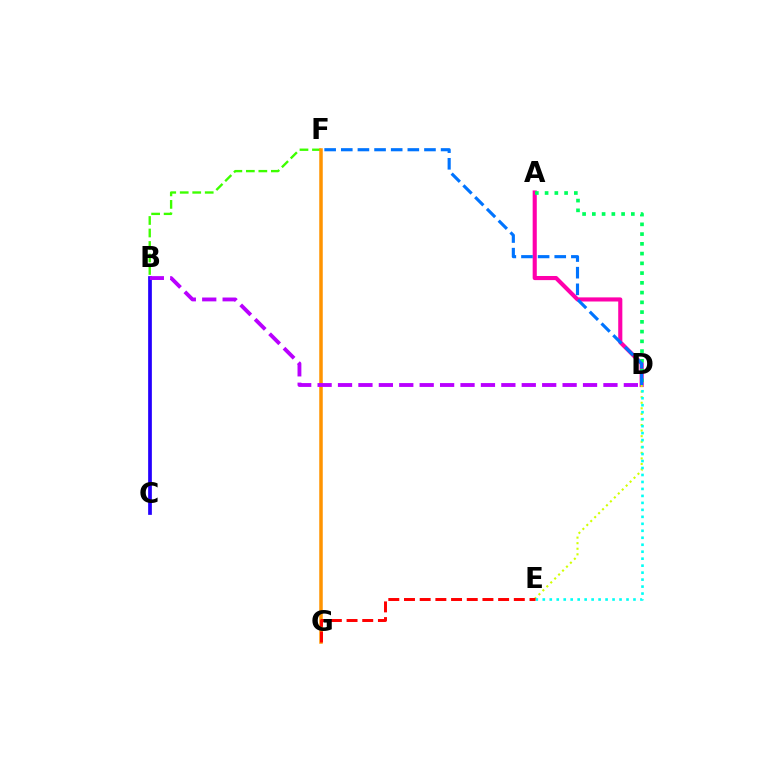{('A', 'D'): [{'color': '#ff00ac', 'line_style': 'solid', 'thickness': 2.96}, {'color': '#00ff5c', 'line_style': 'dotted', 'thickness': 2.65}], ('D', 'E'): [{'color': '#d1ff00', 'line_style': 'dotted', 'thickness': 1.51}, {'color': '#00fff6', 'line_style': 'dotted', 'thickness': 1.9}], ('B', 'F'): [{'color': '#3dff00', 'line_style': 'dashed', 'thickness': 1.7}], ('F', 'G'): [{'color': '#ff9400', 'line_style': 'solid', 'thickness': 2.53}], ('B', 'C'): [{'color': '#2500ff', 'line_style': 'solid', 'thickness': 2.68}], ('B', 'D'): [{'color': '#b900ff', 'line_style': 'dashed', 'thickness': 2.77}], ('E', 'G'): [{'color': '#ff0000', 'line_style': 'dashed', 'thickness': 2.13}], ('D', 'F'): [{'color': '#0074ff', 'line_style': 'dashed', 'thickness': 2.26}]}